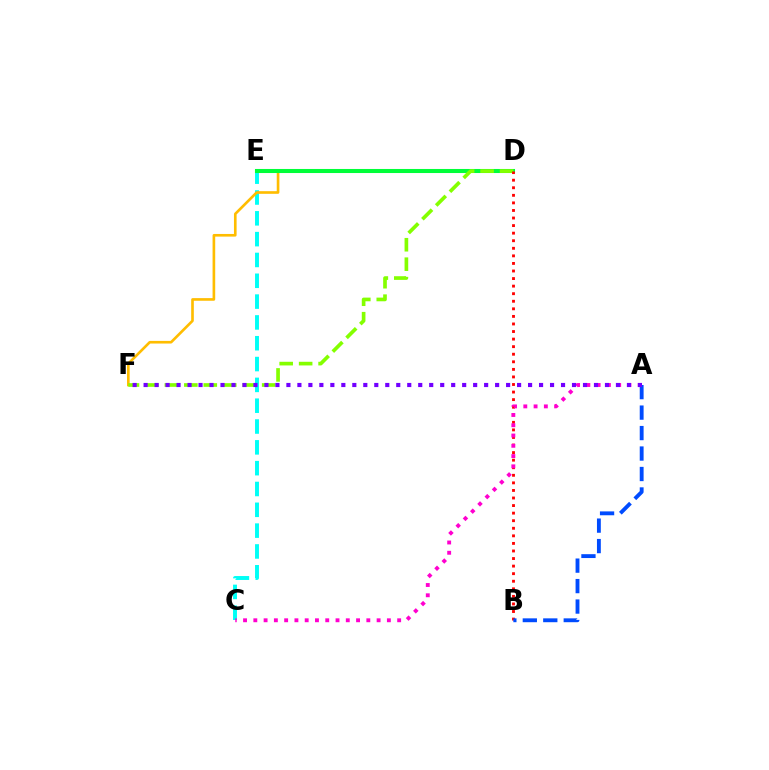{('C', 'E'): [{'color': '#00fff6', 'line_style': 'dashed', 'thickness': 2.83}], ('D', 'F'): [{'color': '#ffbd00', 'line_style': 'solid', 'thickness': 1.9}, {'color': '#84ff00', 'line_style': 'dashed', 'thickness': 2.64}], ('D', 'E'): [{'color': '#00ff39', 'line_style': 'solid', 'thickness': 2.92}], ('B', 'D'): [{'color': '#ff0000', 'line_style': 'dotted', 'thickness': 2.06}], ('A', 'C'): [{'color': '#ff00cf', 'line_style': 'dotted', 'thickness': 2.79}], ('A', 'B'): [{'color': '#004bff', 'line_style': 'dashed', 'thickness': 2.78}], ('A', 'F'): [{'color': '#7200ff', 'line_style': 'dotted', 'thickness': 2.98}]}